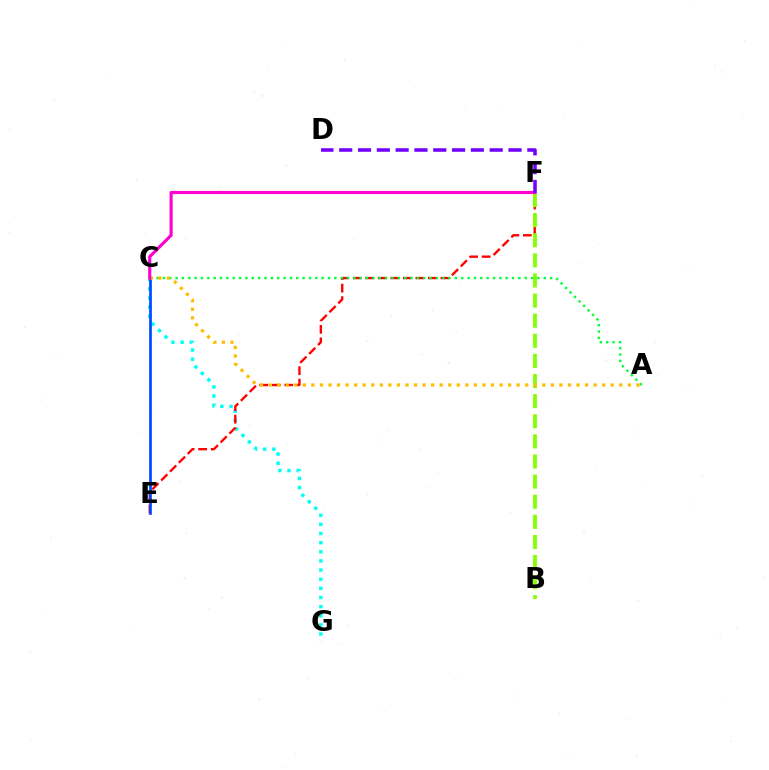{('C', 'G'): [{'color': '#00fff6', 'line_style': 'dotted', 'thickness': 2.48}], ('E', 'F'): [{'color': '#ff0000', 'line_style': 'dashed', 'thickness': 1.7}], ('A', 'C'): [{'color': '#00ff39', 'line_style': 'dotted', 'thickness': 1.72}, {'color': '#ffbd00', 'line_style': 'dotted', 'thickness': 2.32}], ('C', 'E'): [{'color': '#004bff', 'line_style': 'solid', 'thickness': 1.95}], ('B', 'F'): [{'color': '#84ff00', 'line_style': 'dashed', 'thickness': 2.73}], ('C', 'F'): [{'color': '#ff00cf', 'line_style': 'solid', 'thickness': 2.26}], ('D', 'F'): [{'color': '#7200ff', 'line_style': 'dashed', 'thickness': 2.56}]}